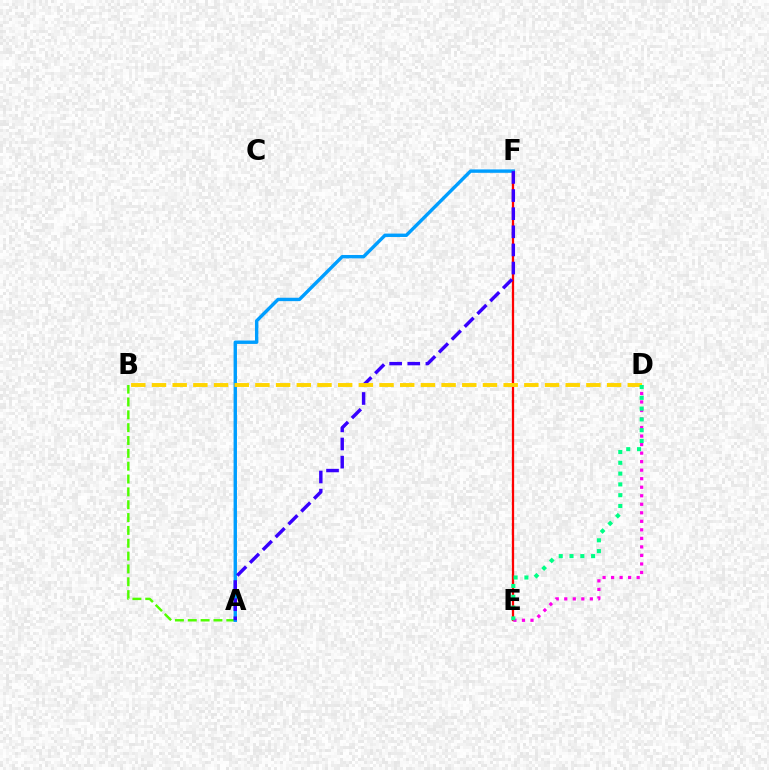{('E', 'F'): [{'color': '#ff0000', 'line_style': 'solid', 'thickness': 1.63}], ('A', 'B'): [{'color': '#4fff00', 'line_style': 'dashed', 'thickness': 1.74}], ('D', 'E'): [{'color': '#ff00ed', 'line_style': 'dotted', 'thickness': 2.32}, {'color': '#00ff86', 'line_style': 'dotted', 'thickness': 2.93}], ('A', 'F'): [{'color': '#009eff', 'line_style': 'solid', 'thickness': 2.44}, {'color': '#3700ff', 'line_style': 'dashed', 'thickness': 2.46}], ('B', 'D'): [{'color': '#ffd500', 'line_style': 'dashed', 'thickness': 2.81}]}